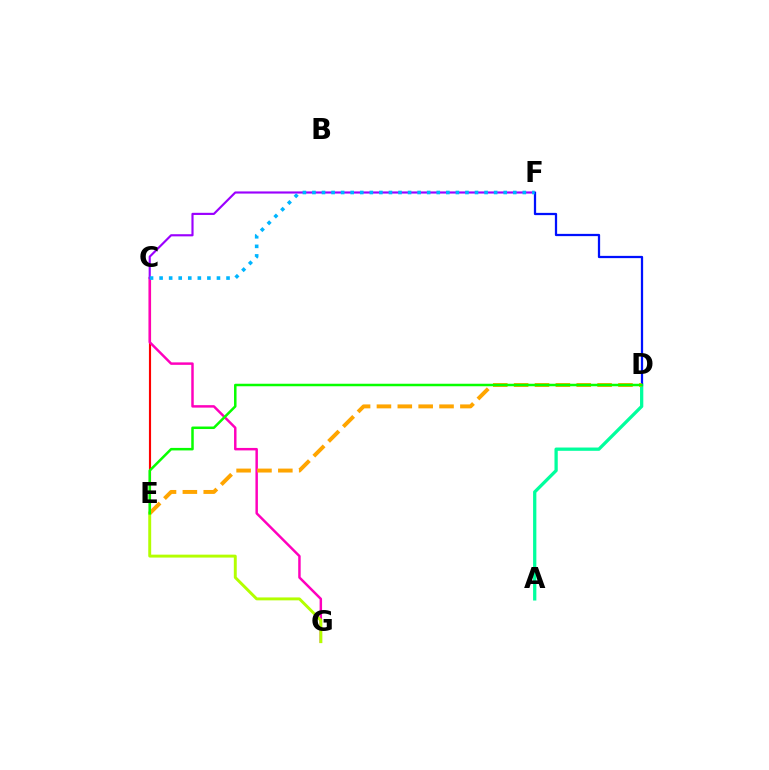{('C', 'E'): [{'color': '#ff0000', 'line_style': 'solid', 'thickness': 1.54}], ('C', 'G'): [{'color': '#ff00bd', 'line_style': 'solid', 'thickness': 1.78}], ('C', 'F'): [{'color': '#9b00ff', 'line_style': 'solid', 'thickness': 1.55}, {'color': '#00b5ff', 'line_style': 'dotted', 'thickness': 2.6}], ('A', 'D'): [{'color': '#00ff9d', 'line_style': 'solid', 'thickness': 2.36}], ('E', 'G'): [{'color': '#b3ff00', 'line_style': 'solid', 'thickness': 2.11}], ('D', 'F'): [{'color': '#0010ff', 'line_style': 'solid', 'thickness': 1.62}], ('D', 'E'): [{'color': '#ffa500', 'line_style': 'dashed', 'thickness': 2.83}, {'color': '#08ff00', 'line_style': 'solid', 'thickness': 1.81}]}